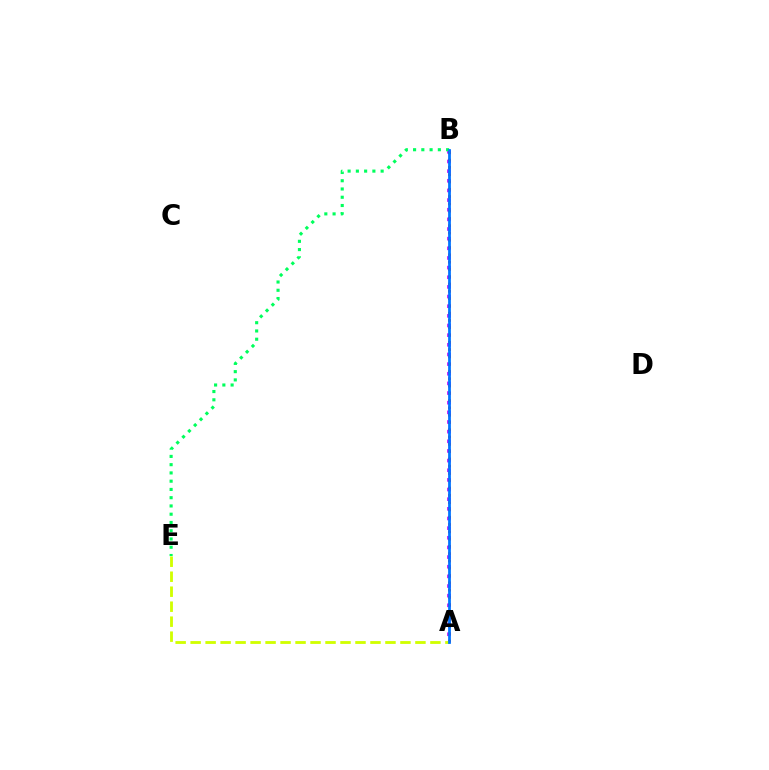{('A', 'B'): [{'color': '#b900ff', 'line_style': 'dotted', 'thickness': 2.62}, {'color': '#ff0000', 'line_style': 'dotted', 'thickness': 1.98}, {'color': '#0074ff', 'line_style': 'solid', 'thickness': 1.99}], ('B', 'E'): [{'color': '#00ff5c', 'line_style': 'dotted', 'thickness': 2.24}], ('A', 'E'): [{'color': '#d1ff00', 'line_style': 'dashed', 'thickness': 2.04}]}